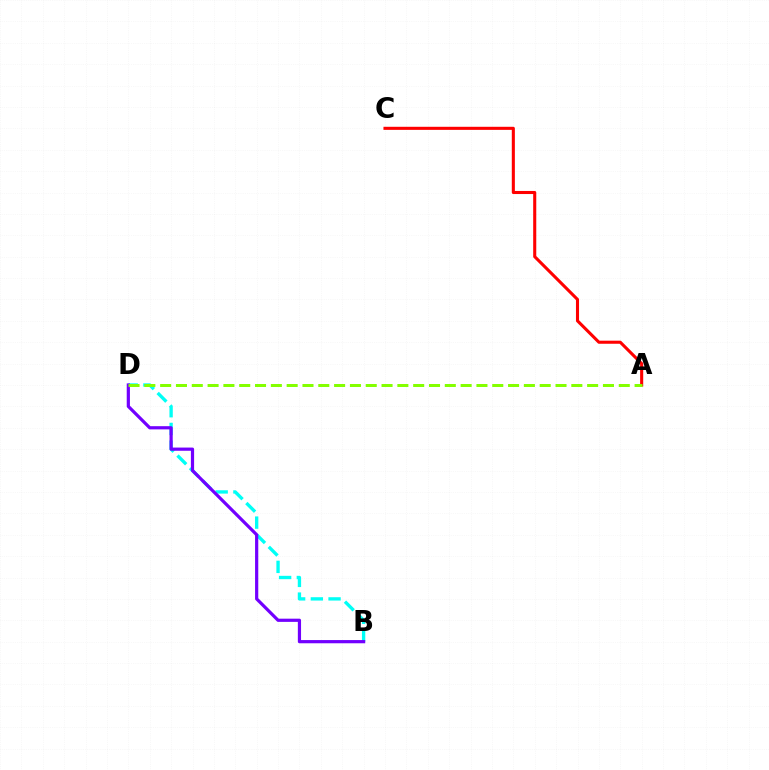{('B', 'D'): [{'color': '#00fff6', 'line_style': 'dashed', 'thickness': 2.41}, {'color': '#7200ff', 'line_style': 'solid', 'thickness': 2.31}], ('A', 'C'): [{'color': '#ff0000', 'line_style': 'solid', 'thickness': 2.22}], ('A', 'D'): [{'color': '#84ff00', 'line_style': 'dashed', 'thickness': 2.15}]}